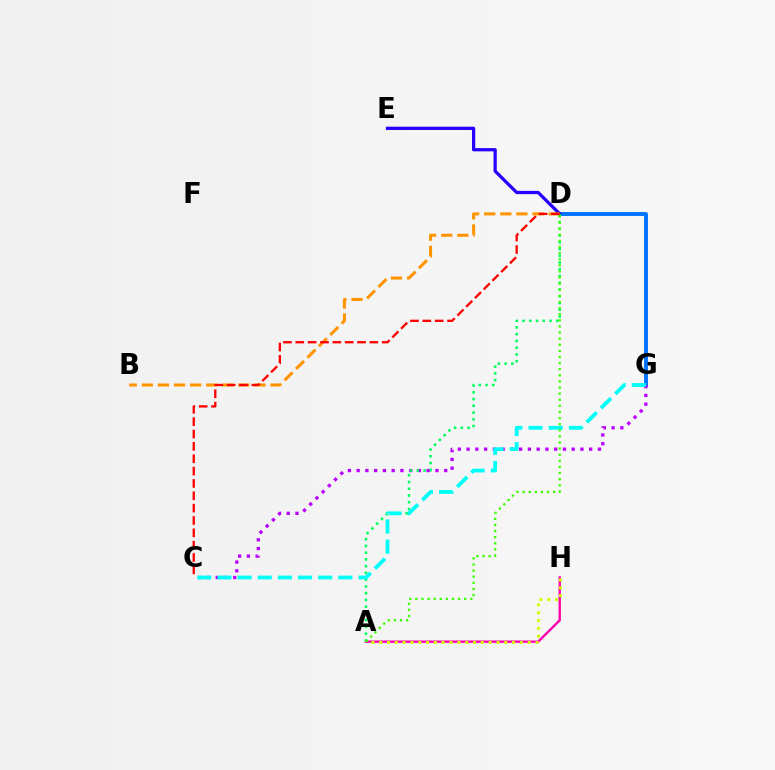{('D', 'G'): [{'color': '#0074ff', 'line_style': 'solid', 'thickness': 2.81}], ('A', 'H'): [{'color': '#ff00ac', 'line_style': 'solid', 'thickness': 1.72}, {'color': '#d1ff00', 'line_style': 'dotted', 'thickness': 2.12}], ('D', 'E'): [{'color': '#2500ff', 'line_style': 'solid', 'thickness': 2.34}], ('C', 'G'): [{'color': '#b900ff', 'line_style': 'dotted', 'thickness': 2.38}, {'color': '#00fff6', 'line_style': 'dashed', 'thickness': 2.74}], ('A', 'D'): [{'color': '#00ff5c', 'line_style': 'dotted', 'thickness': 1.83}, {'color': '#3dff00', 'line_style': 'dotted', 'thickness': 1.66}], ('B', 'D'): [{'color': '#ff9400', 'line_style': 'dashed', 'thickness': 2.19}], ('C', 'D'): [{'color': '#ff0000', 'line_style': 'dashed', 'thickness': 1.68}]}